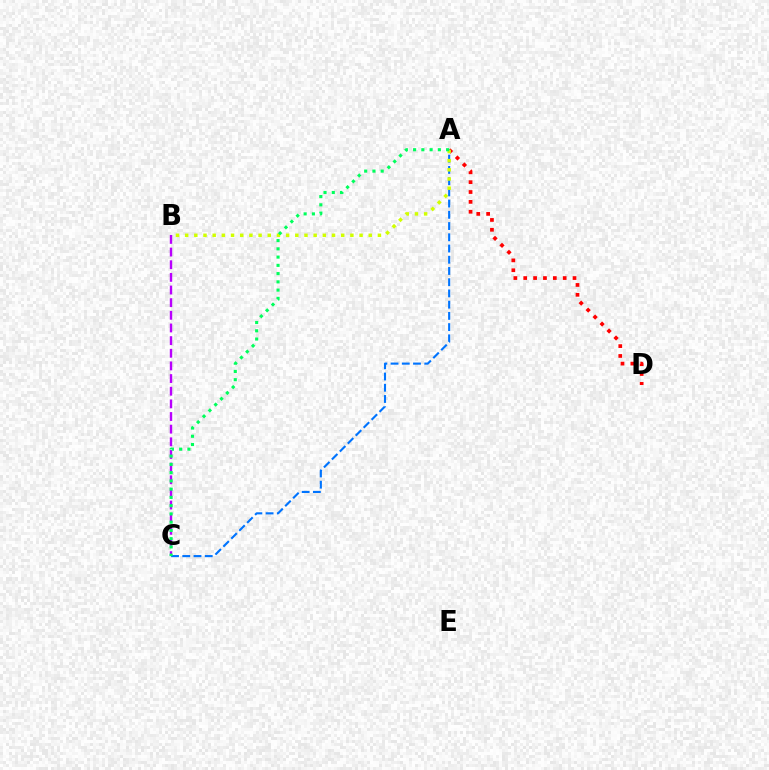{('B', 'C'): [{'color': '#b900ff', 'line_style': 'dashed', 'thickness': 1.72}], ('A', 'D'): [{'color': '#ff0000', 'line_style': 'dotted', 'thickness': 2.68}], ('A', 'C'): [{'color': '#0074ff', 'line_style': 'dashed', 'thickness': 1.53}, {'color': '#00ff5c', 'line_style': 'dotted', 'thickness': 2.24}], ('A', 'B'): [{'color': '#d1ff00', 'line_style': 'dotted', 'thickness': 2.49}]}